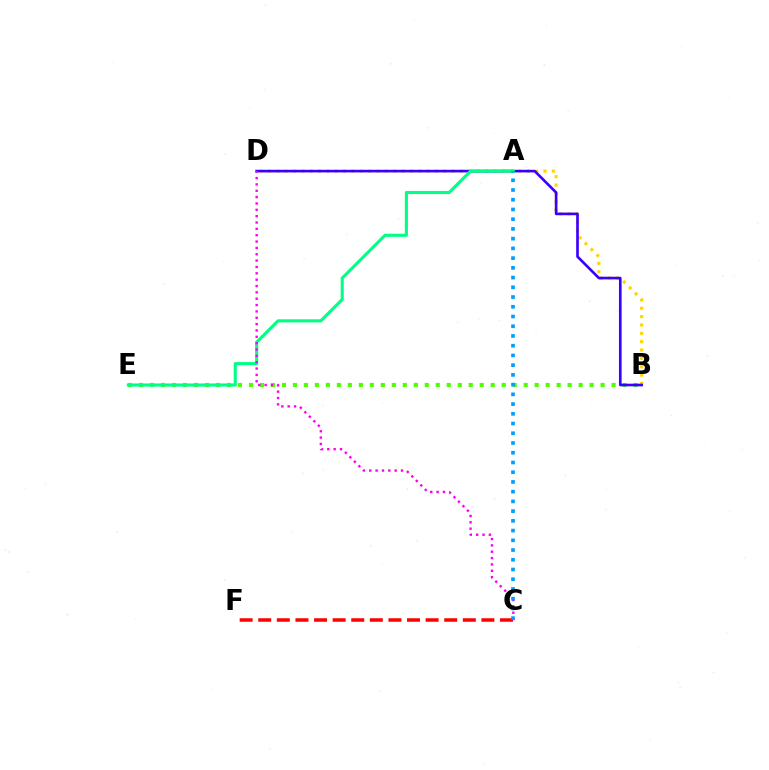{('B', 'E'): [{'color': '#4fff00', 'line_style': 'dotted', 'thickness': 2.99}], ('B', 'D'): [{'color': '#ffd500', 'line_style': 'dotted', 'thickness': 2.27}, {'color': '#3700ff', 'line_style': 'solid', 'thickness': 1.91}], ('A', 'E'): [{'color': '#00ff86', 'line_style': 'solid', 'thickness': 2.23}], ('C', 'F'): [{'color': '#ff0000', 'line_style': 'dashed', 'thickness': 2.53}], ('C', 'D'): [{'color': '#ff00ed', 'line_style': 'dotted', 'thickness': 1.73}], ('A', 'C'): [{'color': '#009eff', 'line_style': 'dotted', 'thickness': 2.64}]}